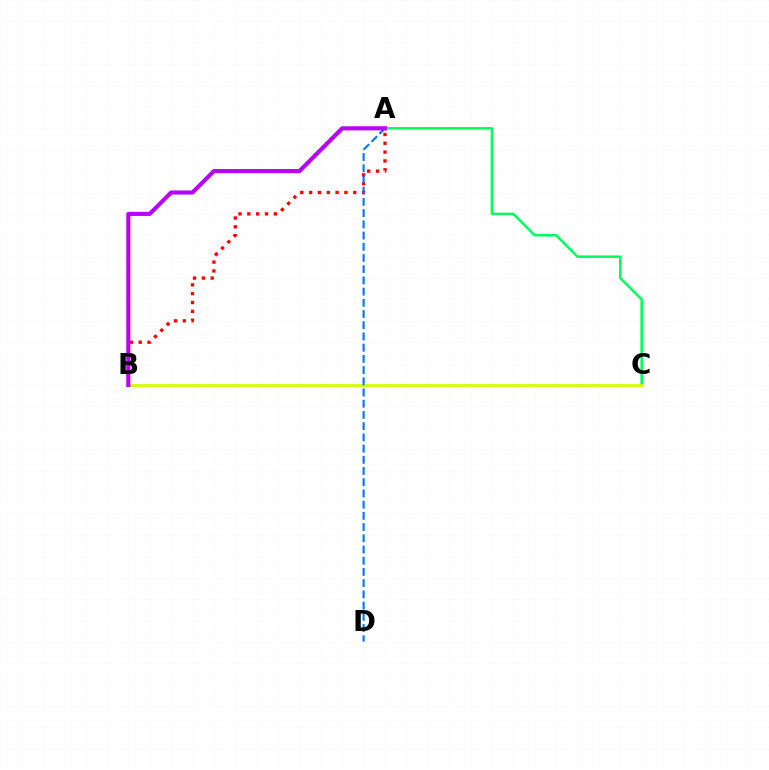{('A', 'C'): [{'color': '#00ff5c', 'line_style': 'solid', 'thickness': 1.82}], ('B', 'C'): [{'color': '#d1ff00', 'line_style': 'solid', 'thickness': 2.03}], ('A', 'B'): [{'color': '#ff0000', 'line_style': 'dotted', 'thickness': 2.4}, {'color': '#b900ff', 'line_style': 'solid', 'thickness': 2.97}], ('A', 'D'): [{'color': '#0074ff', 'line_style': 'dashed', 'thickness': 1.52}]}